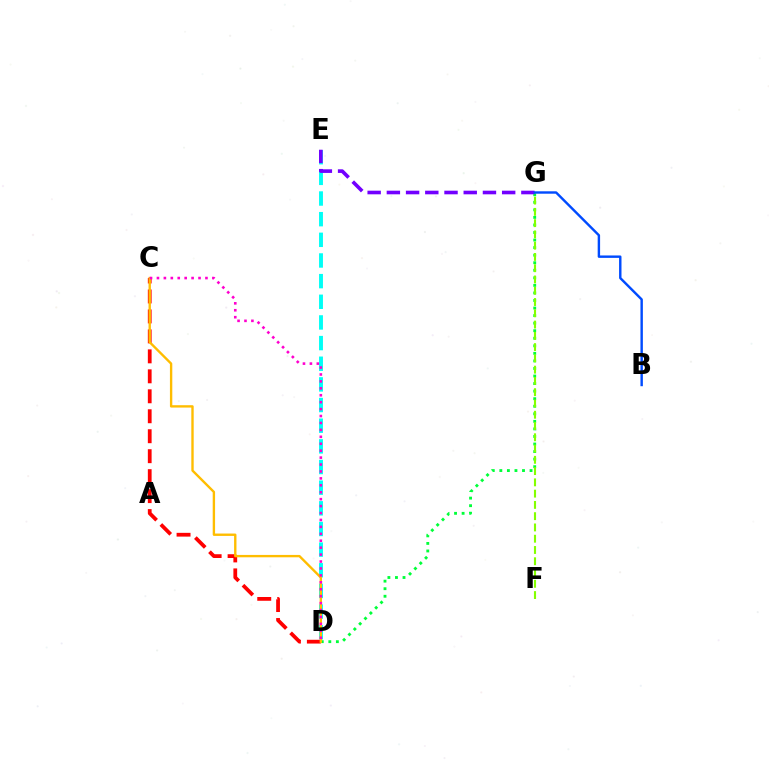{('D', 'G'): [{'color': '#00ff39', 'line_style': 'dotted', 'thickness': 2.05}], ('F', 'G'): [{'color': '#84ff00', 'line_style': 'dashed', 'thickness': 1.53}], ('D', 'E'): [{'color': '#00fff6', 'line_style': 'dashed', 'thickness': 2.81}], ('C', 'D'): [{'color': '#ff0000', 'line_style': 'dashed', 'thickness': 2.71}, {'color': '#ffbd00', 'line_style': 'solid', 'thickness': 1.71}, {'color': '#ff00cf', 'line_style': 'dotted', 'thickness': 1.88}], ('E', 'G'): [{'color': '#7200ff', 'line_style': 'dashed', 'thickness': 2.61}], ('B', 'G'): [{'color': '#004bff', 'line_style': 'solid', 'thickness': 1.74}]}